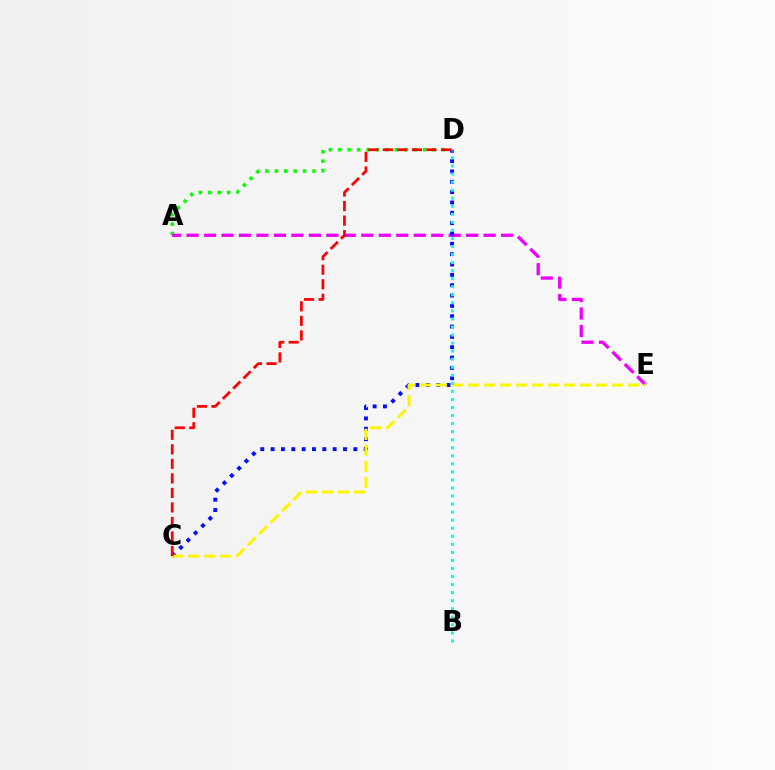{('A', 'D'): [{'color': '#08ff00', 'line_style': 'dotted', 'thickness': 2.56}], ('A', 'E'): [{'color': '#ee00ff', 'line_style': 'dashed', 'thickness': 2.37}], ('C', 'D'): [{'color': '#0010ff', 'line_style': 'dotted', 'thickness': 2.81}, {'color': '#ff0000', 'line_style': 'dashed', 'thickness': 1.97}], ('C', 'E'): [{'color': '#fcf500', 'line_style': 'dashed', 'thickness': 2.18}], ('B', 'D'): [{'color': '#00fff6', 'line_style': 'dotted', 'thickness': 2.19}]}